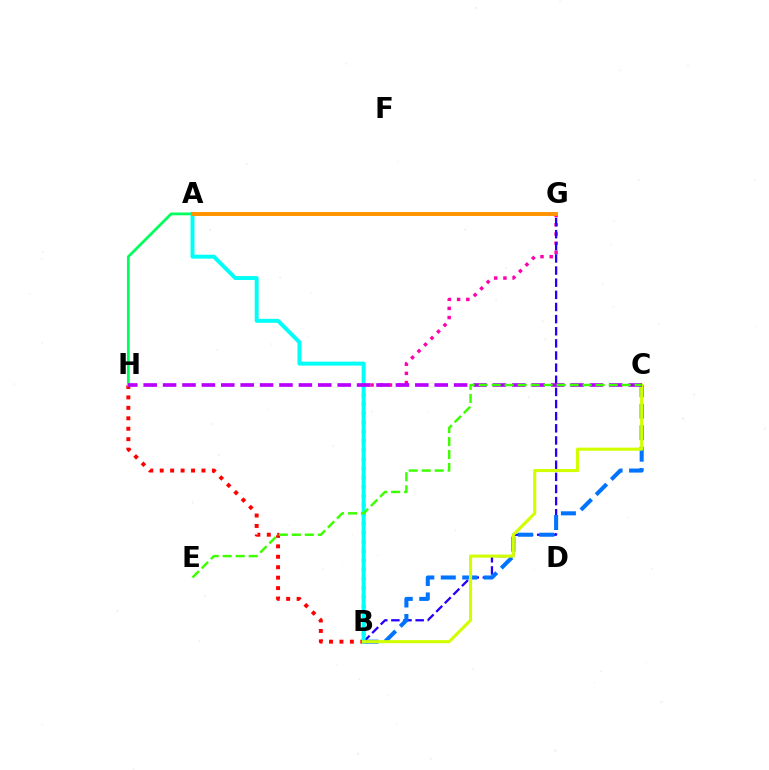{('B', 'H'): [{'color': '#ff0000', 'line_style': 'dotted', 'thickness': 2.84}], ('A', 'H'): [{'color': '#00ff5c', 'line_style': 'solid', 'thickness': 1.98}], ('B', 'G'): [{'color': '#ff00ac', 'line_style': 'dotted', 'thickness': 2.5}, {'color': '#2500ff', 'line_style': 'dashed', 'thickness': 1.65}], ('B', 'C'): [{'color': '#0074ff', 'line_style': 'dashed', 'thickness': 2.92}, {'color': '#d1ff00', 'line_style': 'solid', 'thickness': 2.23}], ('A', 'B'): [{'color': '#00fff6', 'line_style': 'solid', 'thickness': 2.84}], ('C', 'H'): [{'color': '#b900ff', 'line_style': 'dashed', 'thickness': 2.64}], ('C', 'E'): [{'color': '#3dff00', 'line_style': 'dashed', 'thickness': 1.77}], ('A', 'G'): [{'color': '#ff9400', 'line_style': 'solid', 'thickness': 2.83}]}